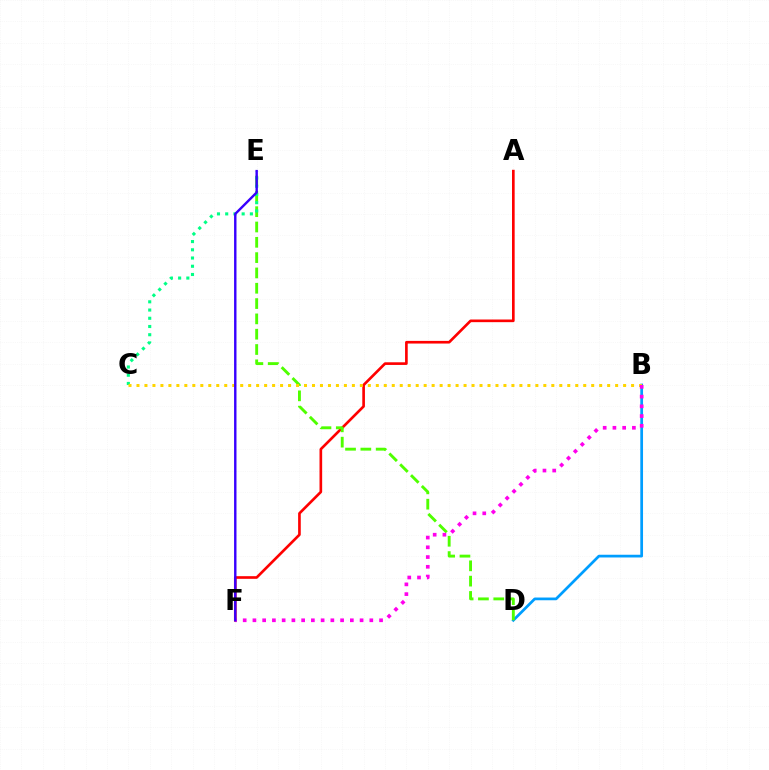{('A', 'F'): [{'color': '#ff0000', 'line_style': 'solid', 'thickness': 1.91}], ('B', 'D'): [{'color': '#009eff', 'line_style': 'solid', 'thickness': 1.96}], ('D', 'E'): [{'color': '#4fff00', 'line_style': 'dashed', 'thickness': 2.08}], ('C', 'E'): [{'color': '#00ff86', 'line_style': 'dotted', 'thickness': 2.24}], ('B', 'C'): [{'color': '#ffd500', 'line_style': 'dotted', 'thickness': 2.17}], ('B', 'F'): [{'color': '#ff00ed', 'line_style': 'dotted', 'thickness': 2.65}], ('E', 'F'): [{'color': '#3700ff', 'line_style': 'solid', 'thickness': 1.74}]}